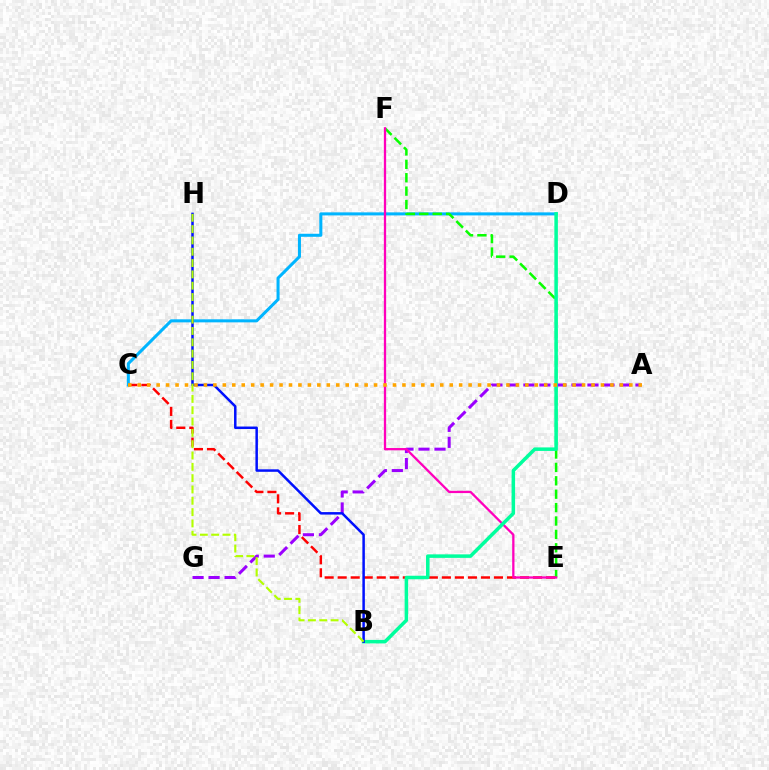{('C', 'D'): [{'color': '#00b5ff', 'line_style': 'solid', 'thickness': 2.19}], ('E', 'F'): [{'color': '#08ff00', 'line_style': 'dashed', 'thickness': 1.82}, {'color': '#ff00bd', 'line_style': 'solid', 'thickness': 1.65}], ('C', 'E'): [{'color': '#ff0000', 'line_style': 'dashed', 'thickness': 1.77}], ('A', 'G'): [{'color': '#9b00ff', 'line_style': 'dashed', 'thickness': 2.17}], ('B', 'D'): [{'color': '#00ff9d', 'line_style': 'solid', 'thickness': 2.53}], ('B', 'H'): [{'color': '#0010ff', 'line_style': 'solid', 'thickness': 1.8}, {'color': '#b3ff00', 'line_style': 'dashed', 'thickness': 1.54}], ('A', 'C'): [{'color': '#ffa500', 'line_style': 'dotted', 'thickness': 2.57}]}